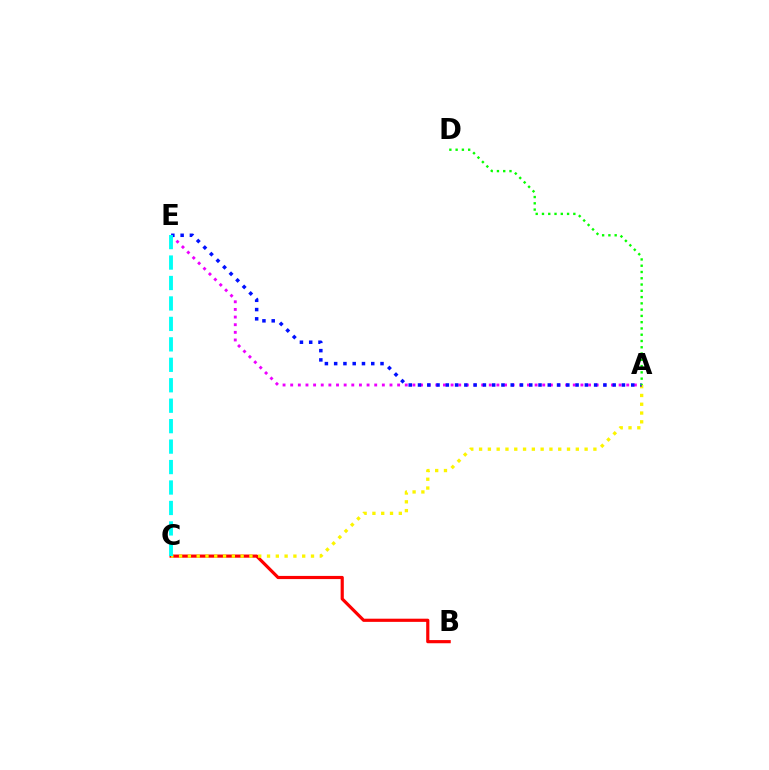{('B', 'C'): [{'color': '#ff0000', 'line_style': 'solid', 'thickness': 2.28}], ('A', 'C'): [{'color': '#fcf500', 'line_style': 'dotted', 'thickness': 2.39}], ('A', 'E'): [{'color': '#ee00ff', 'line_style': 'dotted', 'thickness': 2.08}, {'color': '#0010ff', 'line_style': 'dotted', 'thickness': 2.52}], ('A', 'D'): [{'color': '#08ff00', 'line_style': 'dotted', 'thickness': 1.7}], ('C', 'E'): [{'color': '#00fff6', 'line_style': 'dashed', 'thickness': 2.78}]}